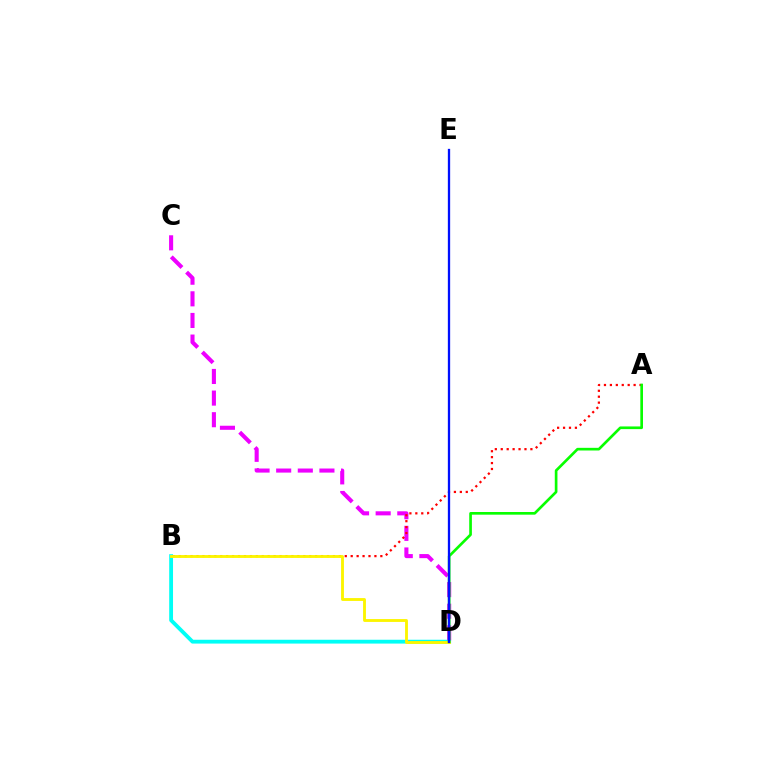{('B', 'D'): [{'color': '#00fff6', 'line_style': 'solid', 'thickness': 2.75}, {'color': '#fcf500', 'line_style': 'solid', 'thickness': 2.06}], ('C', 'D'): [{'color': '#ee00ff', 'line_style': 'dashed', 'thickness': 2.94}], ('A', 'B'): [{'color': '#ff0000', 'line_style': 'dotted', 'thickness': 1.61}], ('A', 'D'): [{'color': '#08ff00', 'line_style': 'solid', 'thickness': 1.92}], ('D', 'E'): [{'color': '#0010ff', 'line_style': 'solid', 'thickness': 1.66}]}